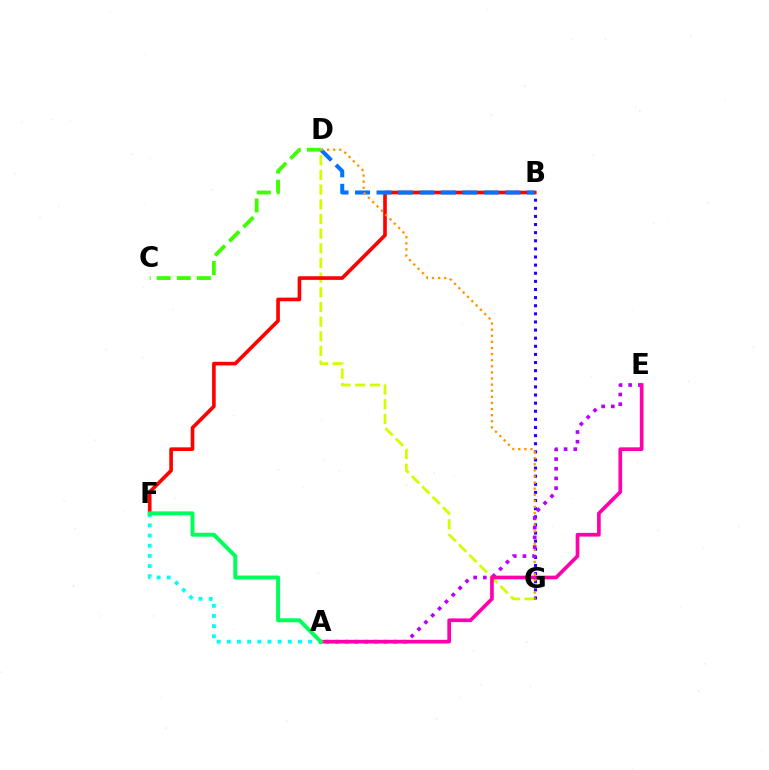{('A', 'F'): [{'color': '#00fff6', 'line_style': 'dotted', 'thickness': 2.76}, {'color': '#00ff5c', 'line_style': 'solid', 'thickness': 2.84}], ('D', 'G'): [{'color': '#d1ff00', 'line_style': 'dashed', 'thickness': 1.99}, {'color': '#ff9400', 'line_style': 'dotted', 'thickness': 1.66}], ('B', 'F'): [{'color': '#ff0000', 'line_style': 'solid', 'thickness': 2.62}], ('B', 'D'): [{'color': '#0074ff', 'line_style': 'dashed', 'thickness': 2.92}], ('B', 'G'): [{'color': '#2500ff', 'line_style': 'dotted', 'thickness': 2.21}], ('C', 'D'): [{'color': '#3dff00', 'line_style': 'dashed', 'thickness': 2.73}], ('A', 'E'): [{'color': '#b900ff', 'line_style': 'dotted', 'thickness': 2.63}, {'color': '#ff00ac', 'line_style': 'solid', 'thickness': 2.65}]}